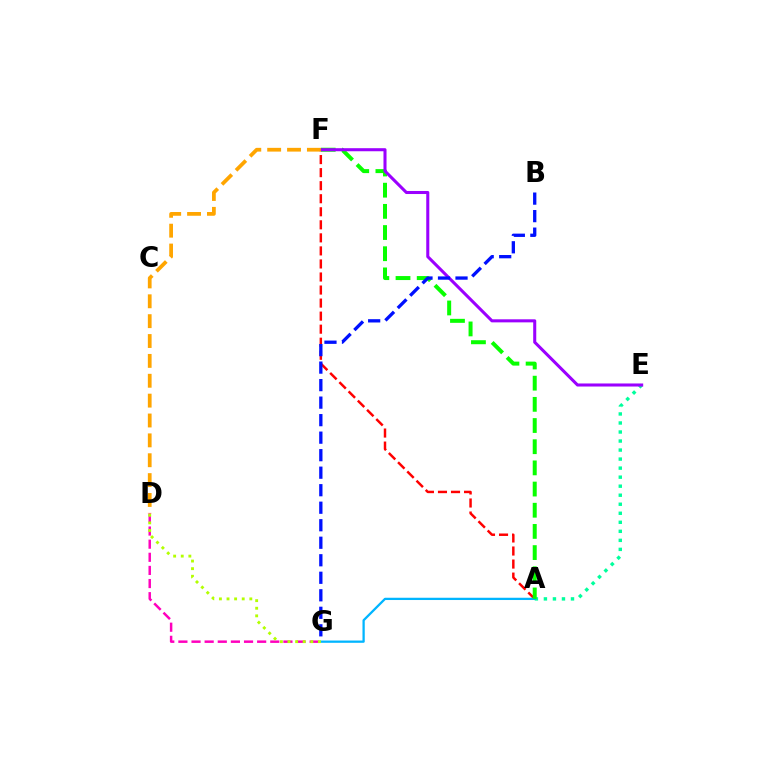{('D', 'G'): [{'color': '#ff00bd', 'line_style': 'dashed', 'thickness': 1.78}, {'color': '#b3ff00', 'line_style': 'dotted', 'thickness': 2.07}], ('A', 'E'): [{'color': '#00ff9d', 'line_style': 'dotted', 'thickness': 2.45}], ('A', 'F'): [{'color': '#ff0000', 'line_style': 'dashed', 'thickness': 1.77}, {'color': '#08ff00', 'line_style': 'dashed', 'thickness': 2.88}], ('A', 'G'): [{'color': '#00b5ff', 'line_style': 'solid', 'thickness': 1.63}], ('E', 'F'): [{'color': '#9b00ff', 'line_style': 'solid', 'thickness': 2.2}], ('B', 'G'): [{'color': '#0010ff', 'line_style': 'dashed', 'thickness': 2.38}], ('D', 'F'): [{'color': '#ffa500', 'line_style': 'dashed', 'thickness': 2.7}]}